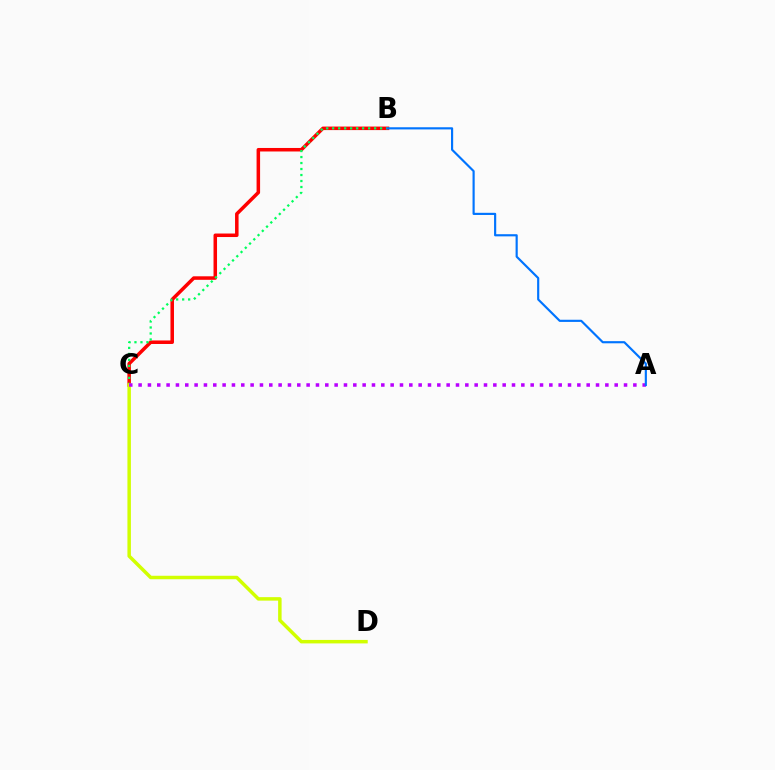{('B', 'C'): [{'color': '#ff0000', 'line_style': 'solid', 'thickness': 2.53}, {'color': '#00ff5c', 'line_style': 'dotted', 'thickness': 1.63}], ('C', 'D'): [{'color': '#d1ff00', 'line_style': 'solid', 'thickness': 2.51}], ('A', 'C'): [{'color': '#b900ff', 'line_style': 'dotted', 'thickness': 2.54}], ('A', 'B'): [{'color': '#0074ff', 'line_style': 'solid', 'thickness': 1.55}]}